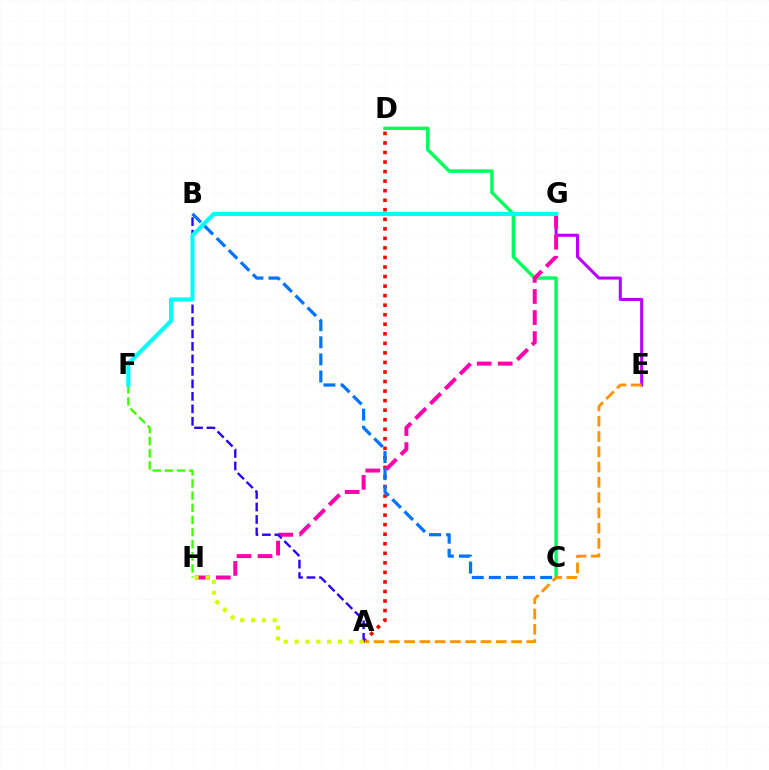{('E', 'G'): [{'color': '#b900ff', 'line_style': 'solid', 'thickness': 2.19}], ('C', 'D'): [{'color': '#00ff5c', 'line_style': 'solid', 'thickness': 2.47}], ('F', 'H'): [{'color': '#3dff00', 'line_style': 'dashed', 'thickness': 1.65}], ('A', 'D'): [{'color': '#ff0000', 'line_style': 'dotted', 'thickness': 2.59}], ('A', 'E'): [{'color': '#ff9400', 'line_style': 'dashed', 'thickness': 2.08}], ('G', 'H'): [{'color': '#ff00ac', 'line_style': 'dashed', 'thickness': 2.86}], ('A', 'B'): [{'color': '#2500ff', 'line_style': 'dashed', 'thickness': 1.7}], ('B', 'C'): [{'color': '#0074ff', 'line_style': 'dashed', 'thickness': 2.32}], ('F', 'G'): [{'color': '#00fff6', 'line_style': 'solid', 'thickness': 2.94}], ('A', 'H'): [{'color': '#d1ff00', 'line_style': 'dotted', 'thickness': 2.94}]}